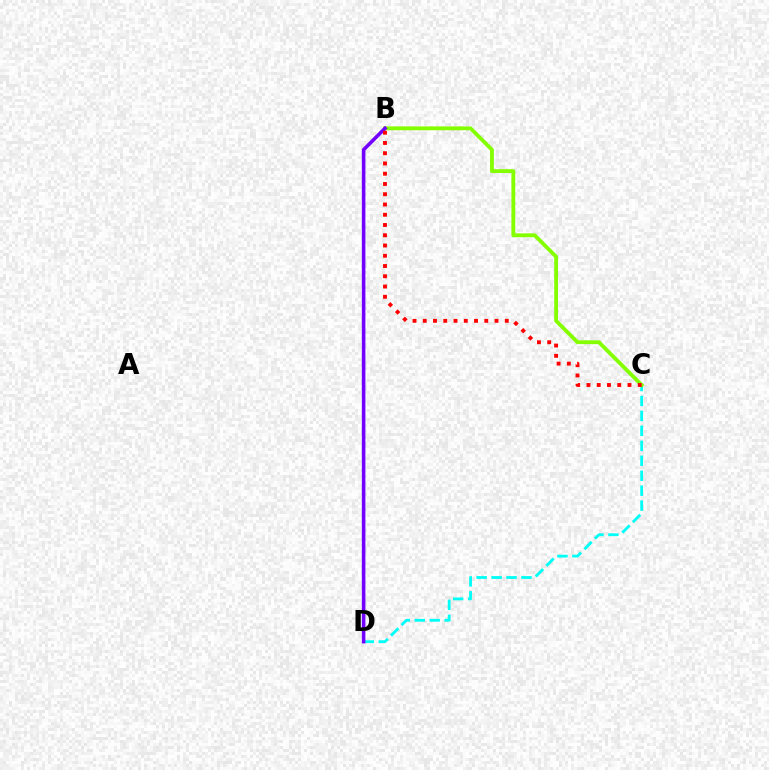{('C', 'D'): [{'color': '#00fff6', 'line_style': 'dashed', 'thickness': 2.03}], ('B', 'C'): [{'color': '#84ff00', 'line_style': 'solid', 'thickness': 2.76}, {'color': '#ff0000', 'line_style': 'dotted', 'thickness': 2.79}], ('B', 'D'): [{'color': '#7200ff', 'line_style': 'solid', 'thickness': 2.57}]}